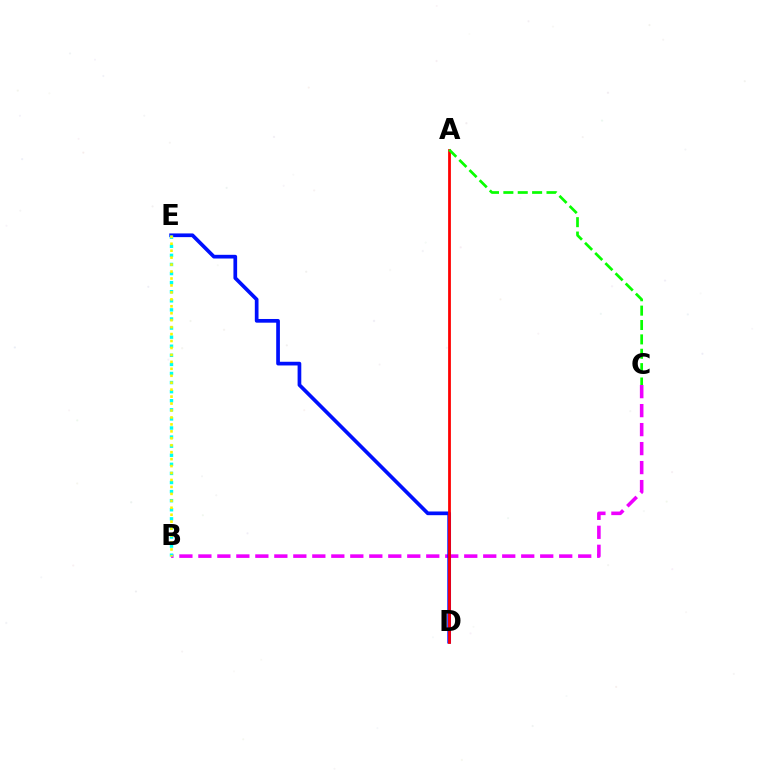{('B', 'C'): [{'color': '#ee00ff', 'line_style': 'dashed', 'thickness': 2.58}], ('D', 'E'): [{'color': '#0010ff', 'line_style': 'solid', 'thickness': 2.66}], ('A', 'D'): [{'color': '#ff0000', 'line_style': 'solid', 'thickness': 1.99}], ('B', 'E'): [{'color': '#00fff6', 'line_style': 'dotted', 'thickness': 2.47}, {'color': '#fcf500', 'line_style': 'dotted', 'thickness': 1.89}], ('A', 'C'): [{'color': '#08ff00', 'line_style': 'dashed', 'thickness': 1.95}]}